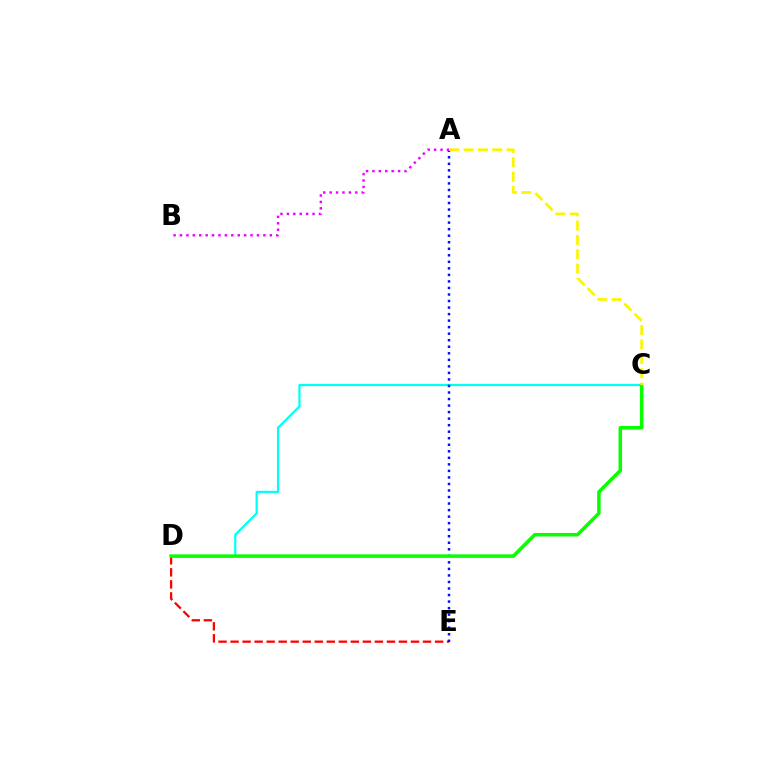{('D', 'E'): [{'color': '#ff0000', 'line_style': 'dashed', 'thickness': 1.63}], ('C', 'D'): [{'color': '#00fff6', 'line_style': 'solid', 'thickness': 1.6}, {'color': '#08ff00', 'line_style': 'solid', 'thickness': 2.52}], ('A', 'E'): [{'color': '#0010ff', 'line_style': 'dotted', 'thickness': 1.78}], ('A', 'B'): [{'color': '#ee00ff', 'line_style': 'dotted', 'thickness': 1.74}], ('A', 'C'): [{'color': '#fcf500', 'line_style': 'dashed', 'thickness': 1.95}]}